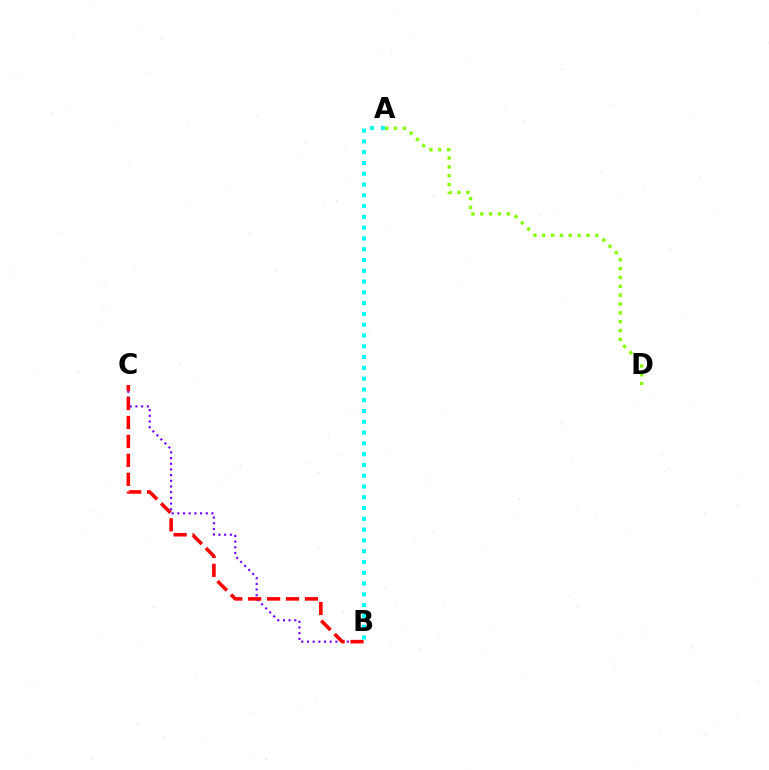{('B', 'C'): [{'color': '#7200ff', 'line_style': 'dotted', 'thickness': 1.54}, {'color': '#ff0000', 'line_style': 'dashed', 'thickness': 2.57}], ('A', 'D'): [{'color': '#84ff00', 'line_style': 'dotted', 'thickness': 2.4}], ('A', 'B'): [{'color': '#00fff6', 'line_style': 'dotted', 'thickness': 2.93}]}